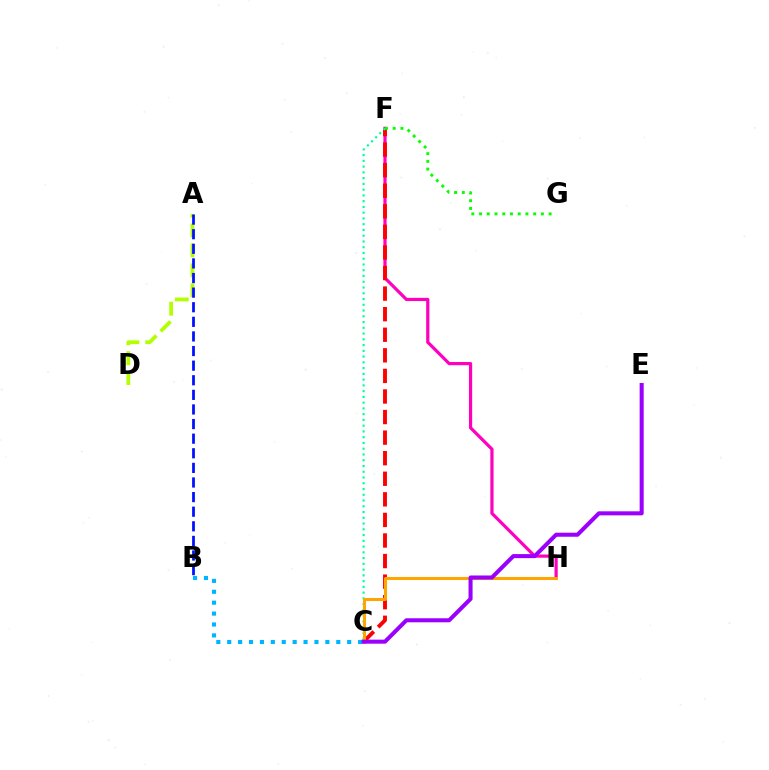{('F', 'H'): [{'color': '#ff00bd', 'line_style': 'solid', 'thickness': 2.31}], ('C', 'F'): [{'color': '#ff0000', 'line_style': 'dashed', 'thickness': 2.79}, {'color': '#00ff9d', 'line_style': 'dotted', 'thickness': 1.56}], ('A', 'D'): [{'color': '#b3ff00', 'line_style': 'dashed', 'thickness': 2.71}], ('C', 'H'): [{'color': '#ffa500', 'line_style': 'solid', 'thickness': 2.18}], ('F', 'G'): [{'color': '#08ff00', 'line_style': 'dotted', 'thickness': 2.1}], ('B', 'C'): [{'color': '#00b5ff', 'line_style': 'dotted', 'thickness': 2.96}], ('A', 'B'): [{'color': '#0010ff', 'line_style': 'dashed', 'thickness': 1.98}], ('C', 'E'): [{'color': '#9b00ff', 'line_style': 'solid', 'thickness': 2.91}]}